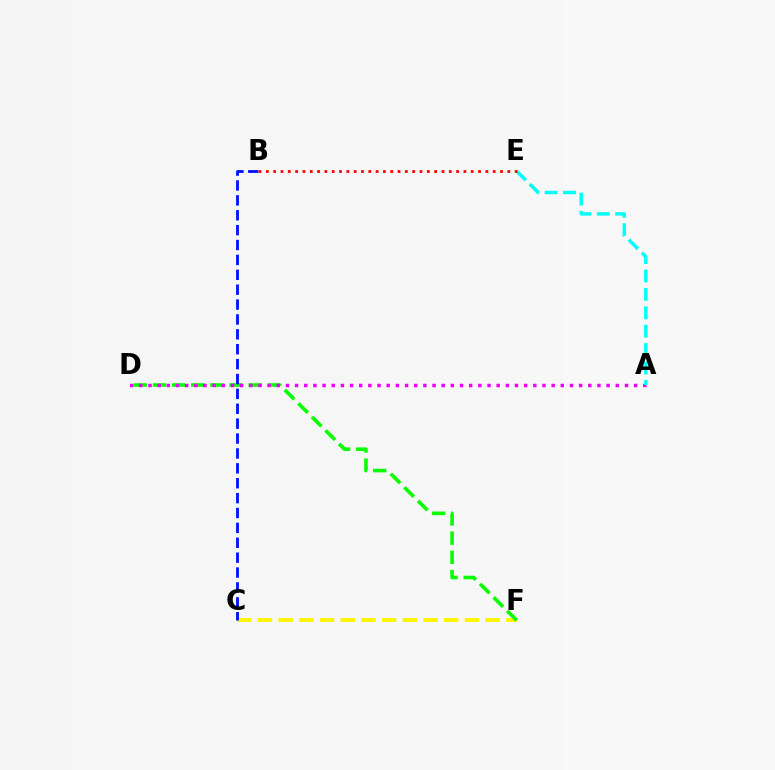{('C', 'F'): [{'color': '#fcf500', 'line_style': 'dashed', 'thickness': 2.81}], ('D', 'F'): [{'color': '#08ff00', 'line_style': 'dashed', 'thickness': 2.6}], ('A', 'D'): [{'color': '#ee00ff', 'line_style': 'dotted', 'thickness': 2.49}], ('A', 'E'): [{'color': '#00fff6', 'line_style': 'dashed', 'thickness': 2.5}], ('B', 'C'): [{'color': '#0010ff', 'line_style': 'dashed', 'thickness': 2.02}], ('B', 'E'): [{'color': '#ff0000', 'line_style': 'dotted', 'thickness': 1.99}]}